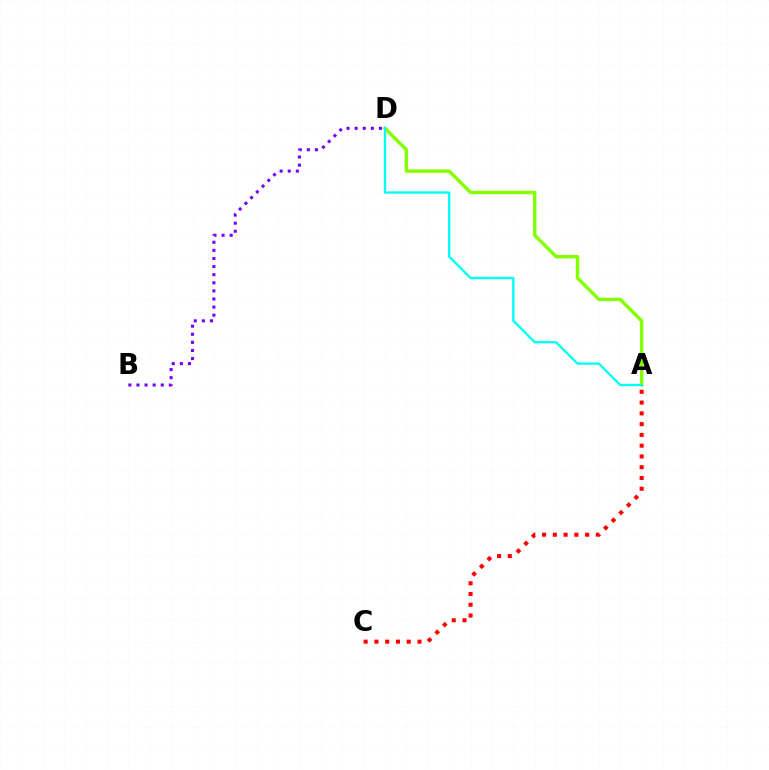{('A', 'D'): [{'color': '#84ff00', 'line_style': 'solid', 'thickness': 2.47}, {'color': '#00fff6', 'line_style': 'solid', 'thickness': 1.67}], ('B', 'D'): [{'color': '#7200ff', 'line_style': 'dotted', 'thickness': 2.2}], ('A', 'C'): [{'color': '#ff0000', 'line_style': 'dotted', 'thickness': 2.93}]}